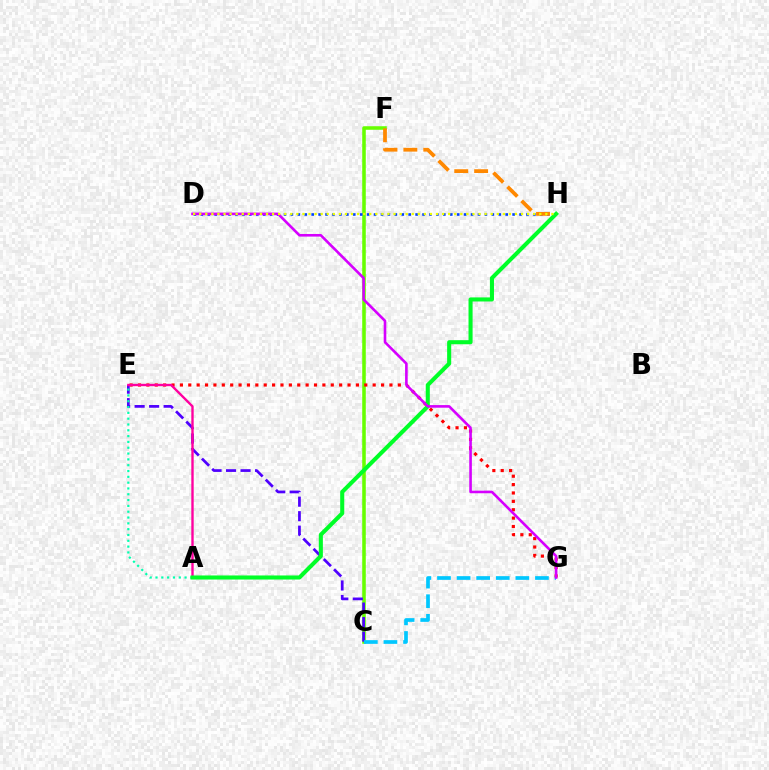{('C', 'F'): [{'color': '#66ff00', 'line_style': 'solid', 'thickness': 2.56}], ('E', 'G'): [{'color': '#ff0000', 'line_style': 'dotted', 'thickness': 2.28}], ('C', 'E'): [{'color': '#4f00ff', 'line_style': 'dashed', 'thickness': 1.97}], ('A', 'E'): [{'color': '#00ffaf', 'line_style': 'dotted', 'thickness': 1.58}, {'color': '#ff00a0', 'line_style': 'solid', 'thickness': 1.71}], ('D', 'H'): [{'color': '#003fff', 'line_style': 'dotted', 'thickness': 1.88}, {'color': '#eeff00', 'line_style': 'dotted', 'thickness': 1.65}], ('A', 'H'): [{'color': '#00ff27', 'line_style': 'solid', 'thickness': 2.93}], ('F', 'H'): [{'color': '#ff8800', 'line_style': 'dashed', 'thickness': 2.7}], ('C', 'G'): [{'color': '#00c7ff', 'line_style': 'dashed', 'thickness': 2.66}], ('D', 'G'): [{'color': '#d600ff', 'line_style': 'solid', 'thickness': 1.88}]}